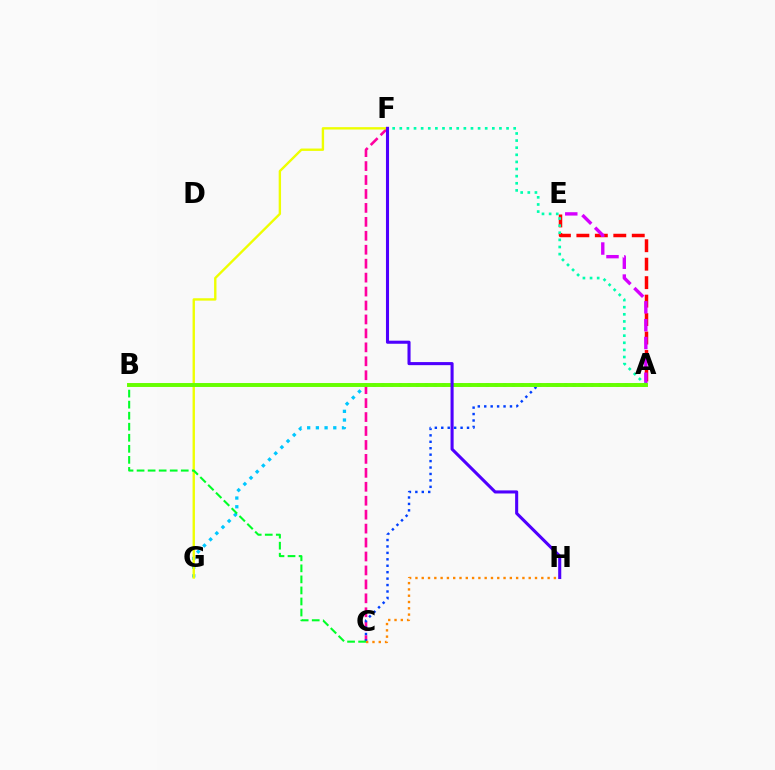{('A', 'E'): [{'color': '#ff0000', 'line_style': 'dashed', 'thickness': 2.51}, {'color': '#d600ff', 'line_style': 'dashed', 'thickness': 2.43}], ('A', 'G'): [{'color': '#00c7ff', 'line_style': 'dotted', 'thickness': 2.36}], ('C', 'F'): [{'color': '#ff00a0', 'line_style': 'dashed', 'thickness': 1.89}], ('F', 'G'): [{'color': '#eeff00', 'line_style': 'solid', 'thickness': 1.71}], ('A', 'F'): [{'color': '#00ffaf', 'line_style': 'dotted', 'thickness': 1.93}], ('A', 'C'): [{'color': '#003fff', 'line_style': 'dotted', 'thickness': 1.75}], ('B', 'C'): [{'color': '#00ff27', 'line_style': 'dashed', 'thickness': 1.5}], ('A', 'B'): [{'color': '#66ff00', 'line_style': 'solid', 'thickness': 2.83}], ('F', 'H'): [{'color': '#4f00ff', 'line_style': 'solid', 'thickness': 2.21}], ('C', 'H'): [{'color': '#ff8800', 'line_style': 'dotted', 'thickness': 1.71}]}